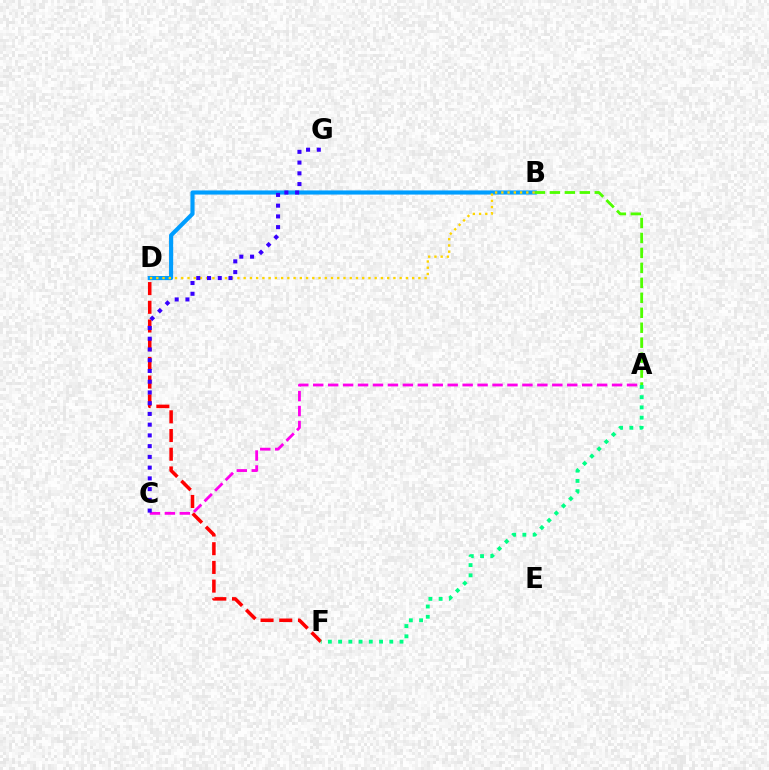{('B', 'D'): [{'color': '#009eff', 'line_style': 'solid', 'thickness': 2.97}, {'color': '#ffd500', 'line_style': 'dotted', 'thickness': 1.7}], ('D', 'F'): [{'color': '#ff0000', 'line_style': 'dashed', 'thickness': 2.54}], ('A', 'B'): [{'color': '#4fff00', 'line_style': 'dashed', 'thickness': 2.03}], ('A', 'C'): [{'color': '#ff00ed', 'line_style': 'dashed', 'thickness': 2.03}], ('A', 'F'): [{'color': '#00ff86', 'line_style': 'dotted', 'thickness': 2.78}], ('C', 'G'): [{'color': '#3700ff', 'line_style': 'dotted', 'thickness': 2.92}]}